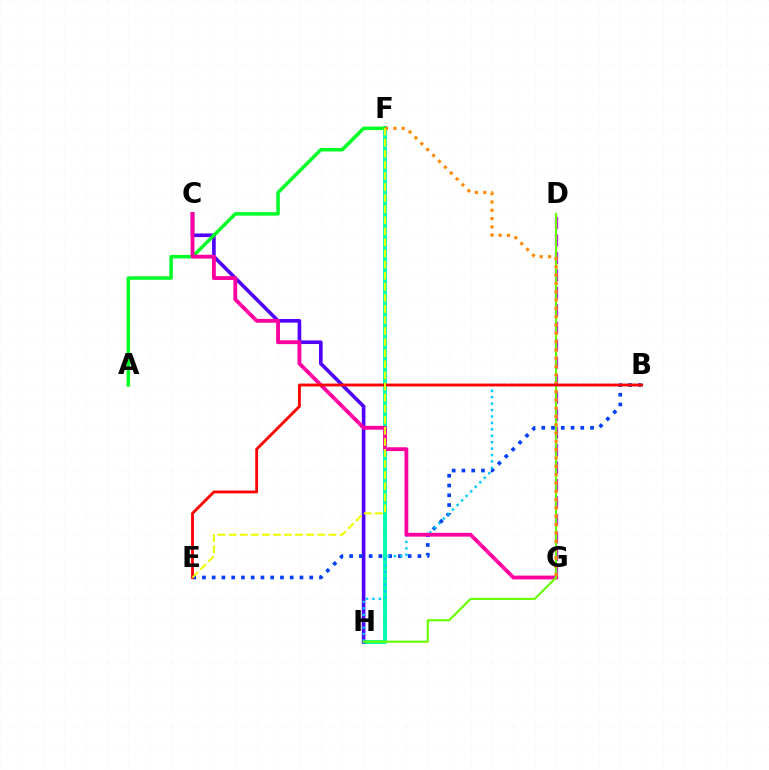{('F', 'H'): [{'color': '#00ffaf', 'line_style': 'solid', 'thickness': 2.85}], ('C', 'H'): [{'color': '#4f00ff', 'line_style': 'solid', 'thickness': 2.61}], ('B', 'E'): [{'color': '#003fff', 'line_style': 'dotted', 'thickness': 2.65}, {'color': '#ff0000', 'line_style': 'solid', 'thickness': 2.04}], ('D', 'G'): [{'color': '#d600ff', 'line_style': 'dashed', 'thickness': 2.37}], ('A', 'F'): [{'color': '#00ff27', 'line_style': 'solid', 'thickness': 2.52}], ('B', 'H'): [{'color': '#00c7ff', 'line_style': 'dotted', 'thickness': 1.75}], ('C', 'G'): [{'color': '#ff00a0', 'line_style': 'solid', 'thickness': 2.75}], ('D', 'H'): [{'color': '#66ff00', 'line_style': 'solid', 'thickness': 1.51}], ('F', 'G'): [{'color': '#ff8800', 'line_style': 'dotted', 'thickness': 2.26}], ('E', 'F'): [{'color': '#eeff00', 'line_style': 'dashed', 'thickness': 1.51}]}